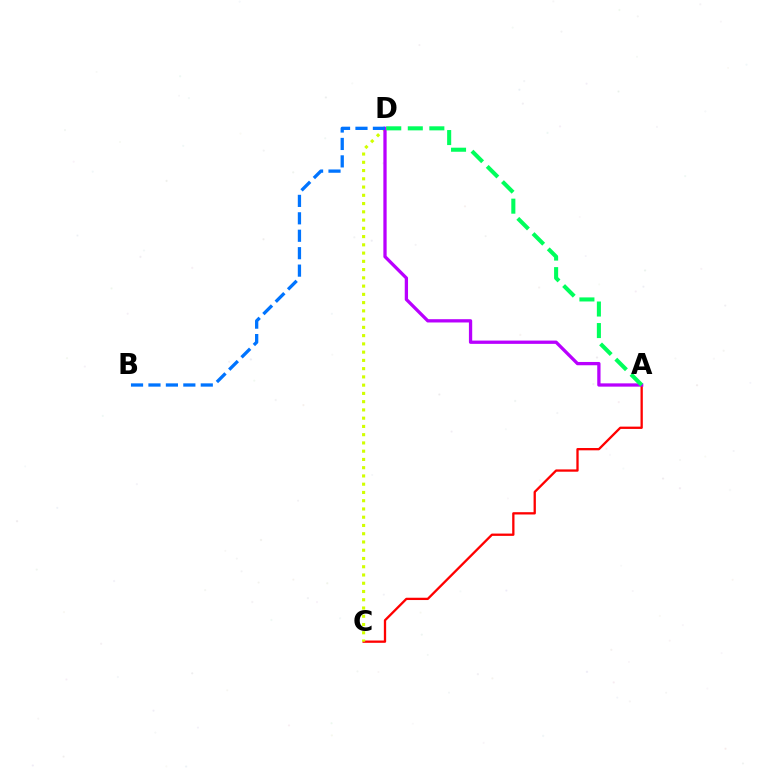{('A', 'C'): [{'color': '#ff0000', 'line_style': 'solid', 'thickness': 1.66}], ('C', 'D'): [{'color': '#d1ff00', 'line_style': 'dotted', 'thickness': 2.24}], ('A', 'D'): [{'color': '#b900ff', 'line_style': 'solid', 'thickness': 2.37}, {'color': '#00ff5c', 'line_style': 'dashed', 'thickness': 2.93}], ('B', 'D'): [{'color': '#0074ff', 'line_style': 'dashed', 'thickness': 2.37}]}